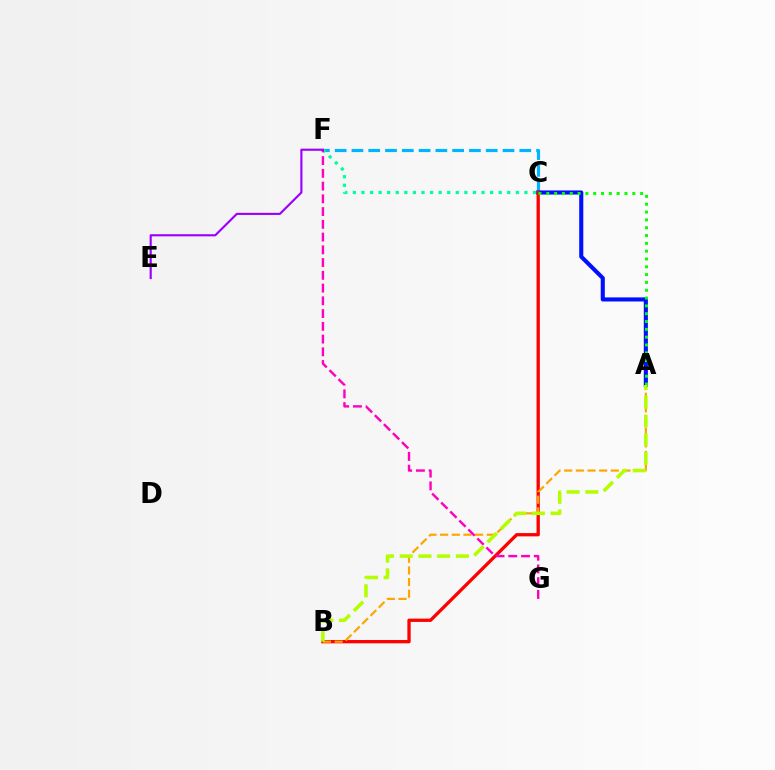{('C', 'F'): [{'color': '#00b5ff', 'line_style': 'dashed', 'thickness': 2.28}, {'color': '#00ff9d', 'line_style': 'dotted', 'thickness': 2.33}], ('A', 'C'): [{'color': '#0010ff', 'line_style': 'solid', 'thickness': 2.95}, {'color': '#08ff00', 'line_style': 'dotted', 'thickness': 2.12}], ('B', 'C'): [{'color': '#ff0000', 'line_style': 'solid', 'thickness': 2.37}], ('A', 'B'): [{'color': '#ffa500', 'line_style': 'dashed', 'thickness': 1.58}, {'color': '#b3ff00', 'line_style': 'dashed', 'thickness': 2.54}], ('F', 'G'): [{'color': '#ff00bd', 'line_style': 'dashed', 'thickness': 1.73}], ('E', 'F'): [{'color': '#9b00ff', 'line_style': 'solid', 'thickness': 1.54}]}